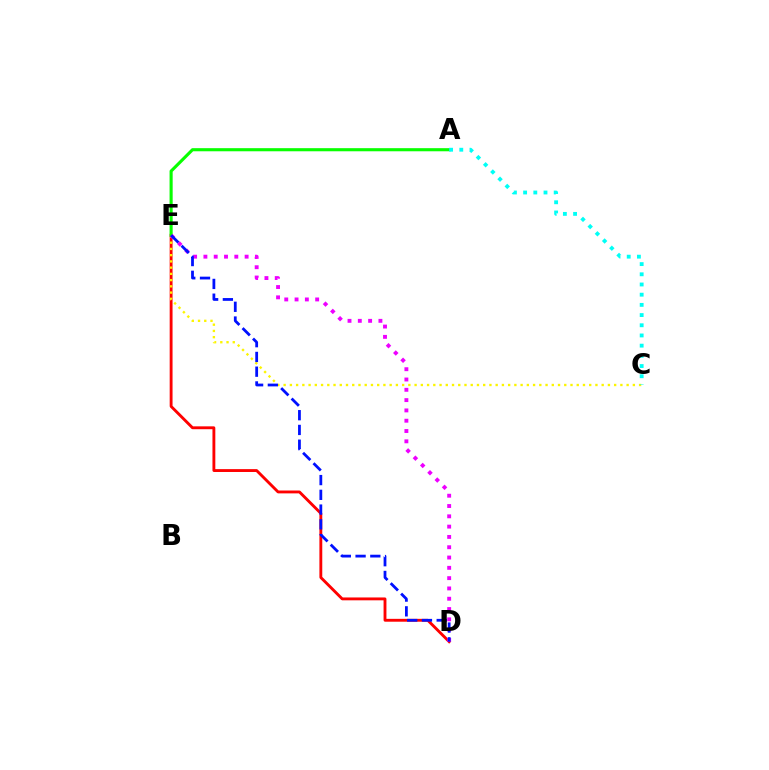{('D', 'E'): [{'color': '#ff0000', 'line_style': 'solid', 'thickness': 2.06}, {'color': '#ee00ff', 'line_style': 'dotted', 'thickness': 2.8}, {'color': '#0010ff', 'line_style': 'dashed', 'thickness': 2.0}], ('C', 'E'): [{'color': '#fcf500', 'line_style': 'dotted', 'thickness': 1.69}], ('A', 'E'): [{'color': '#08ff00', 'line_style': 'solid', 'thickness': 2.24}], ('A', 'C'): [{'color': '#00fff6', 'line_style': 'dotted', 'thickness': 2.77}]}